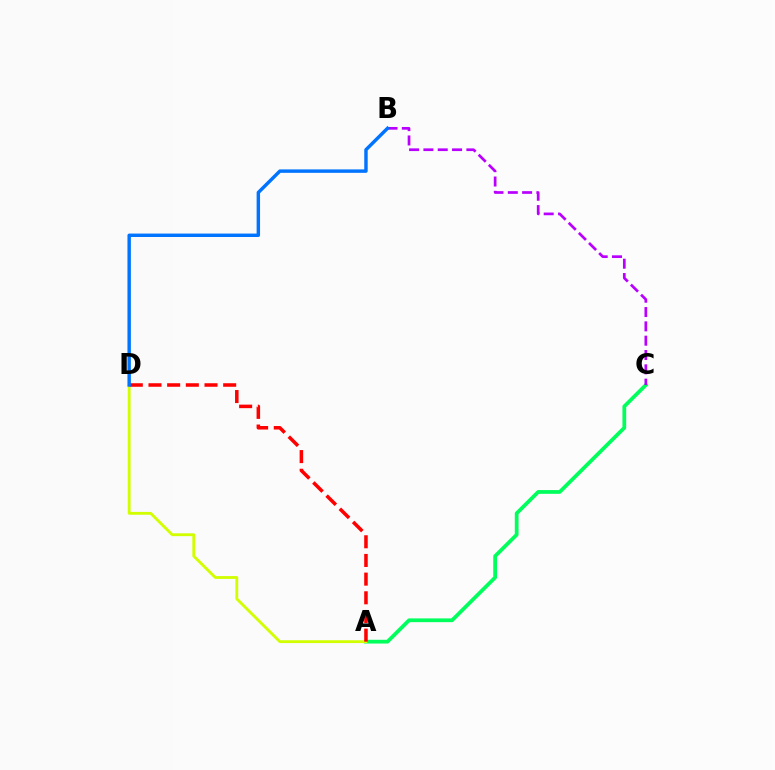{('A', 'C'): [{'color': '#00ff5c', 'line_style': 'solid', 'thickness': 2.7}], ('B', 'C'): [{'color': '#b900ff', 'line_style': 'dashed', 'thickness': 1.95}], ('A', 'D'): [{'color': '#d1ff00', 'line_style': 'solid', 'thickness': 2.04}, {'color': '#ff0000', 'line_style': 'dashed', 'thickness': 2.54}], ('B', 'D'): [{'color': '#0074ff', 'line_style': 'solid', 'thickness': 2.47}]}